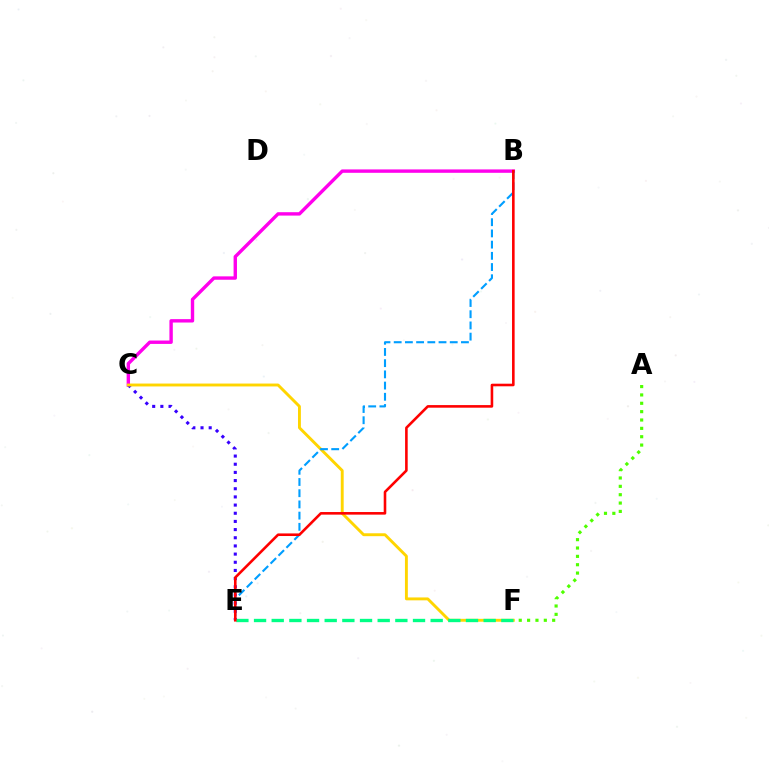{('A', 'F'): [{'color': '#4fff00', 'line_style': 'dotted', 'thickness': 2.27}], ('B', 'C'): [{'color': '#ff00ed', 'line_style': 'solid', 'thickness': 2.44}], ('C', 'E'): [{'color': '#3700ff', 'line_style': 'dotted', 'thickness': 2.22}], ('C', 'F'): [{'color': '#ffd500', 'line_style': 'solid', 'thickness': 2.08}], ('B', 'E'): [{'color': '#009eff', 'line_style': 'dashed', 'thickness': 1.52}, {'color': '#ff0000', 'line_style': 'solid', 'thickness': 1.87}], ('E', 'F'): [{'color': '#00ff86', 'line_style': 'dashed', 'thickness': 2.4}]}